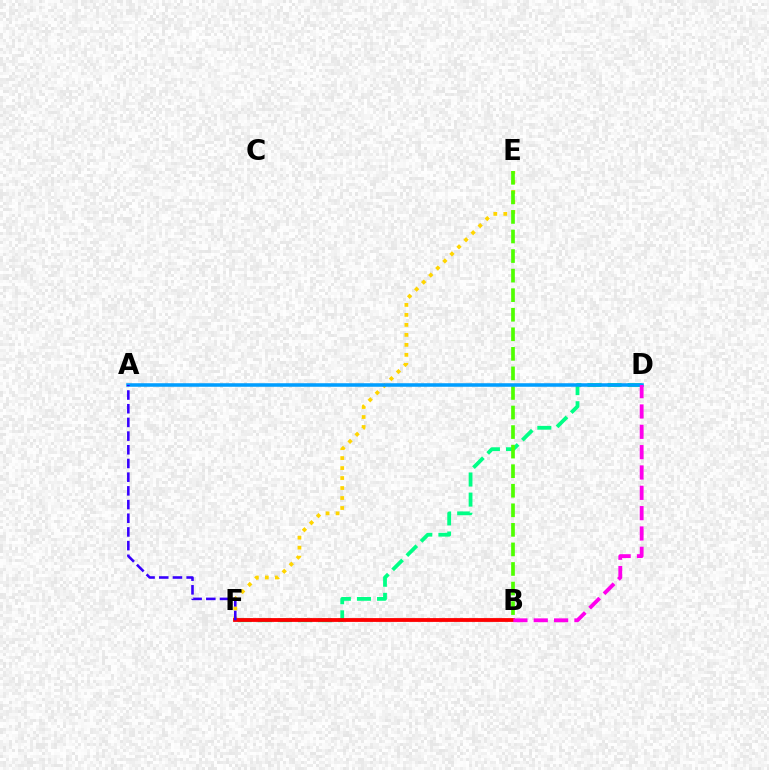{('E', 'F'): [{'color': '#ffd500', 'line_style': 'dotted', 'thickness': 2.71}], ('D', 'F'): [{'color': '#00ff86', 'line_style': 'dashed', 'thickness': 2.73}], ('B', 'E'): [{'color': '#4fff00', 'line_style': 'dashed', 'thickness': 2.66}], ('B', 'F'): [{'color': '#ff0000', 'line_style': 'solid', 'thickness': 2.75}], ('A', 'D'): [{'color': '#009eff', 'line_style': 'solid', 'thickness': 2.55}], ('B', 'D'): [{'color': '#ff00ed', 'line_style': 'dashed', 'thickness': 2.76}], ('A', 'F'): [{'color': '#3700ff', 'line_style': 'dashed', 'thickness': 1.86}]}